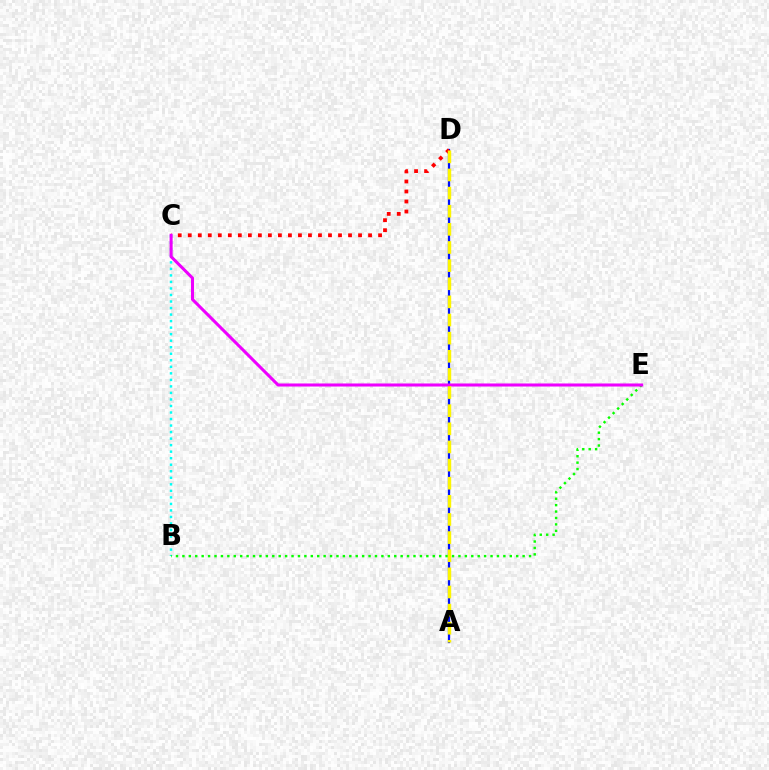{('A', 'D'): [{'color': '#0010ff', 'line_style': 'solid', 'thickness': 1.63}, {'color': '#fcf500', 'line_style': 'dashed', 'thickness': 2.46}], ('B', 'C'): [{'color': '#00fff6', 'line_style': 'dotted', 'thickness': 1.77}], ('C', 'D'): [{'color': '#ff0000', 'line_style': 'dotted', 'thickness': 2.72}], ('B', 'E'): [{'color': '#08ff00', 'line_style': 'dotted', 'thickness': 1.74}], ('C', 'E'): [{'color': '#ee00ff', 'line_style': 'solid', 'thickness': 2.19}]}